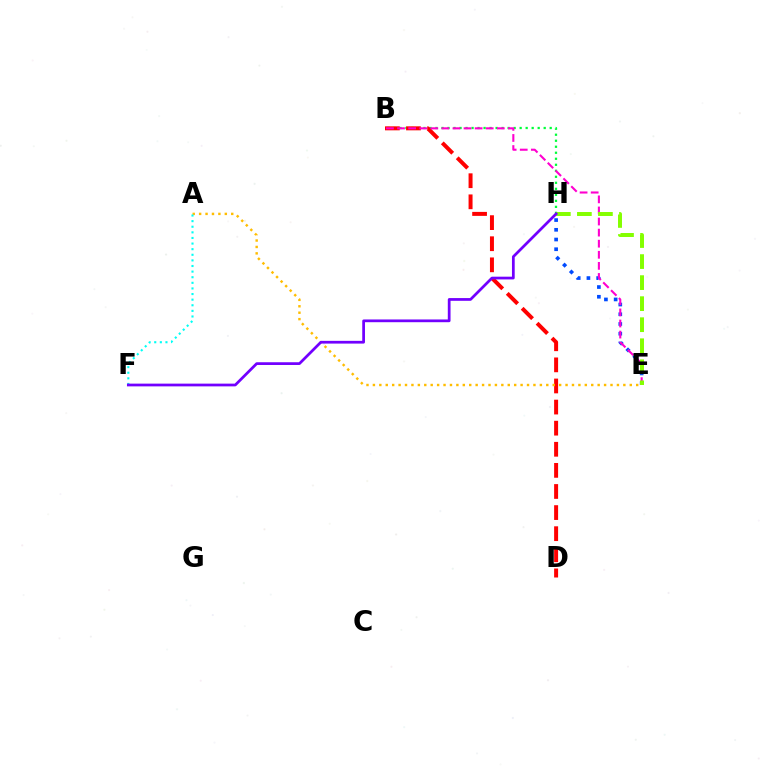{('B', 'H'): [{'color': '#00ff39', 'line_style': 'dotted', 'thickness': 1.63}], ('B', 'D'): [{'color': '#ff0000', 'line_style': 'dashed', 'thickness': 2.87}], ('E', 'H'): [{'color': '#004bff', 'line_style': 'dotted', 'thickness': 2.64}, {'color': '#84ff00', 'line_style': 'dashed', 'thickness': 2.86}], ('B', 'E'): [{'color': '#ff00cf', 'line_style': 'dashed', 'thickness': 1.51}], ('A', 'E'): [{'color': '#ffbd00', 'line_style': 'dotted', 'thickness': 1.74}], ('A', 'F'): [{'color': '#00fff6', 'line_style': 'dotted', 'thickness': 1.52}], ('F', 'H'): [{'color': '#7200ff', 'line_style': 'solid', 'thickness': 1.97}]}